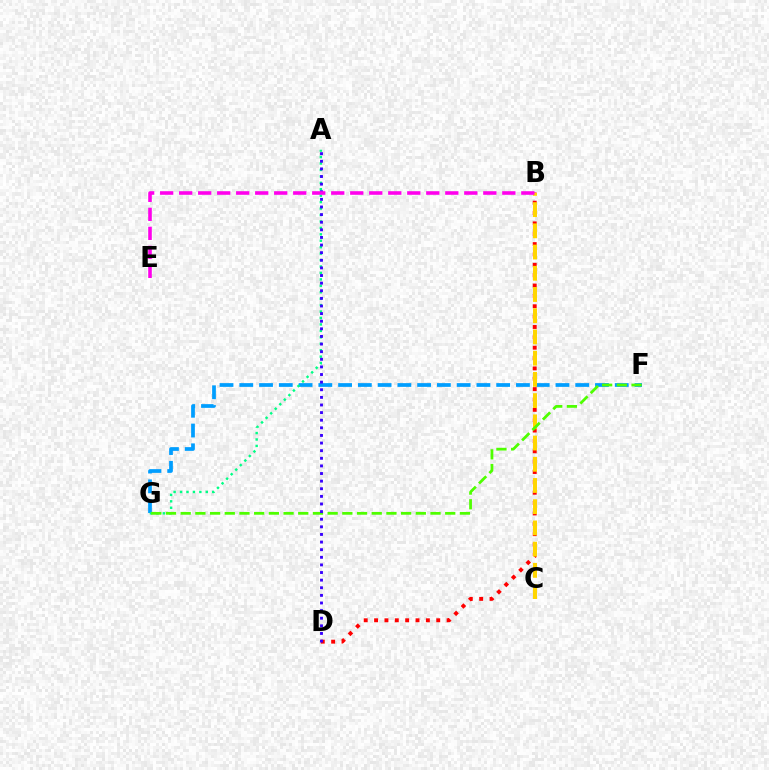{('F', 'G'): [{'color': '#009eff', 'line_style': 'dashed', 'thickness': 2.68}, {'color': '#4fff00', 'line_style': 'dashed', 'thickness': 2.0}], ('B', 'D'): [{'color': '#ff0000', 'line_style': 'dotted', 'thickness': 2.81}], ('A', 'G'): [{'color': '#00ff86', 'line_style': 'dotted', 'thickness': 1.75}], ('B', 'C'): [{'color': '#ffd500', 'line_style': 'dashed', 'thickness': 2.88}], ('A', 'D'): [{'color': '#3700ff', 'line_style': 'dotted', 'thickness': 2.07}], ('B', 'E'): [{'color': '#ff00ed', 'line_style': 'dashed', 'thickness': 2.58}]}